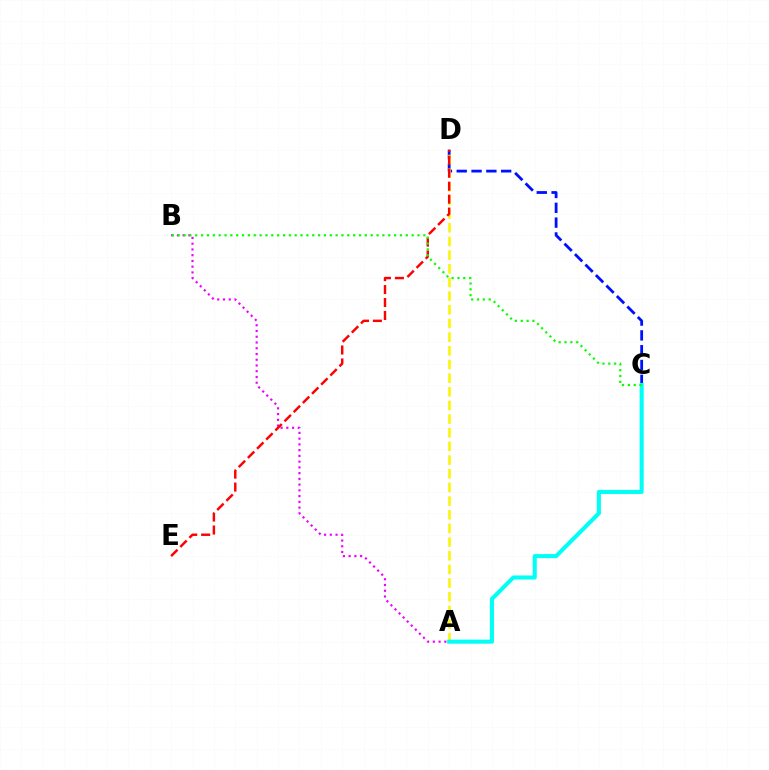{('C', 'D'): [{'color': '#0010ff', 'line_style': 'dashed', 'thickness': 2.01}], ('A', 'D'): [{'color': '#fcf500', 'line_style': 'dashed', 'thickness': 1.86}], ('A', 'B'): [{'color': '#ee00ff', 'line_style': 'dotted', 'thickness': 1.56}], ('D', 'E'): [{'color': '#ff0000', 'line_style': 'dashed', 'thickness': 1.76}], ('A', 'C'): [{'color': '#00fff6', 'line_style': 'solid', 'thickness': 2.92}], ('B', 'C'): [{'color': '#08ff00', 'line_style': 'dotted', 'thickness': 1.59}]}